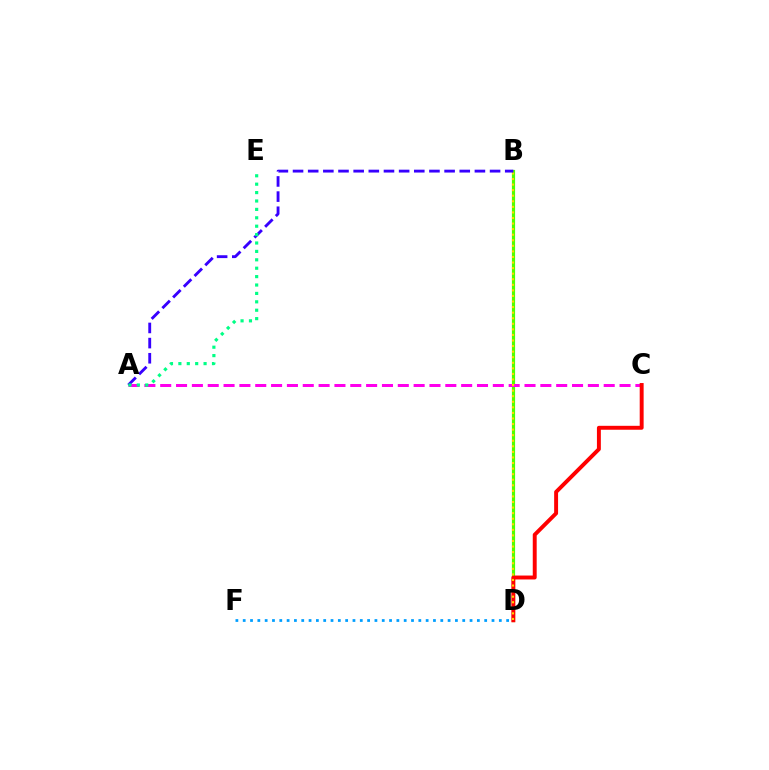{('B', 'D'): [{'color': '#4fff00', 'line_style': 'solid', 'thickness': 2.29}, {'color': '#ffd500', 'line_style': 'dotted', 'thickness': 1.51}], ('A', 'C'): [{'color': '#ff00ed', 'line_style': 'dashed', 'thickness': 2.15}], ('C', 'D'): [{'color': '#ff0000', 'line_style': 'solid', 'thickness': 2.83}], ('D', 'F'): [{'color': '#009eff', 'line_style': 'dotted', 'thickness': 1.99}], ('A', 'B'): [{'color': '#3700ff', 'line_style': 'dashed', 'thickness': 2.06}], ('A', 'E'): [{'color': '#00ff86', 'line_style': 'dotted', 'thickness': 2.28}]}